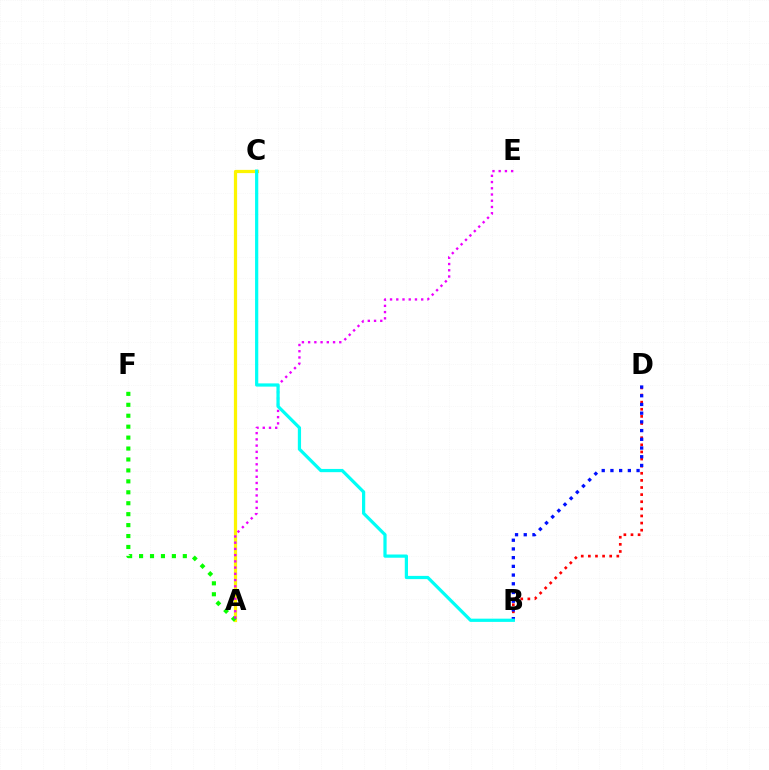{('B', 'D'): [{'color': '#ff0000', 'line_style': 'dotted', 'thickness': 1.93}, {'color': '#0010ff', 'line_style': 'dotted', 'thickness': 2.37}], ('A', 'C'): [{'color': '#fcf500', 'line_style': 'solid', 'thickness': 2.32}], ('A', 'F'): [{'color': '#08ff00', 'line_style': 'dotted', 'thickness': 2.97}], ('A', 'E'): [{'color': '#ee00ff', 'line_style': 'dotted', 'thickness': 1.69}], ('B', 'C'): [{'color': '#00fff6', 'line_style': 'solid', 'thickness': 2.32}]}